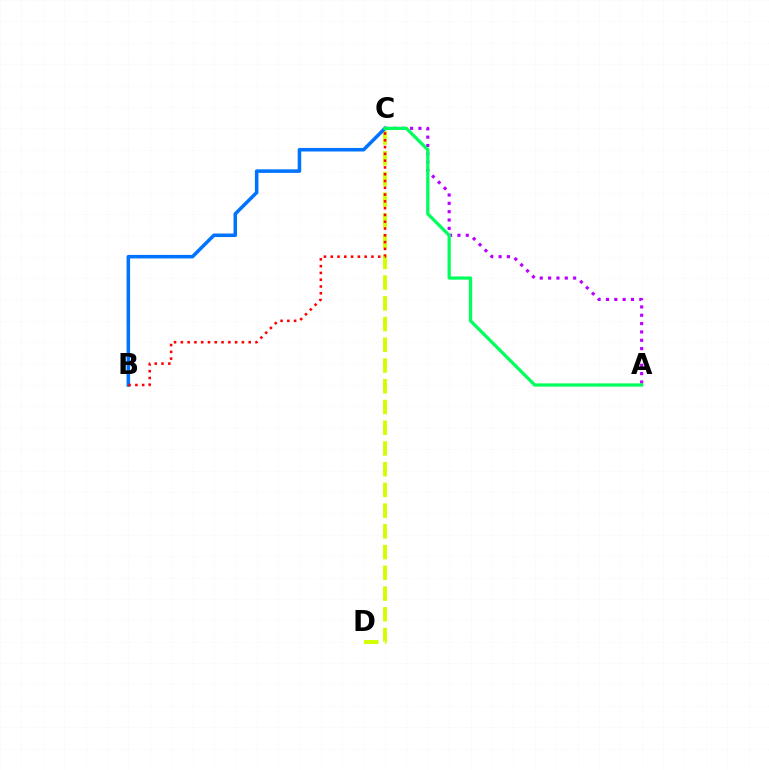{('A', 'C'): [{'color': '#b900ff', 'line_style': 'dotted', 'thickness': 2.27}, {'color': '#00ff5c', 'line_style': 'solid', 'thickness': 2.34}], ('C', 'D'): [{'color': '#d1ff00', 'line_style': 'dashed', 'thickness': 2.82}], ('B', 'C'): [{'color': '#0074ff', 'line_style': 'solid', 'thickness': 2.54}, {'color': '#ff0000', 'line_style': 'dotted', 'thickness': 1.84}]}